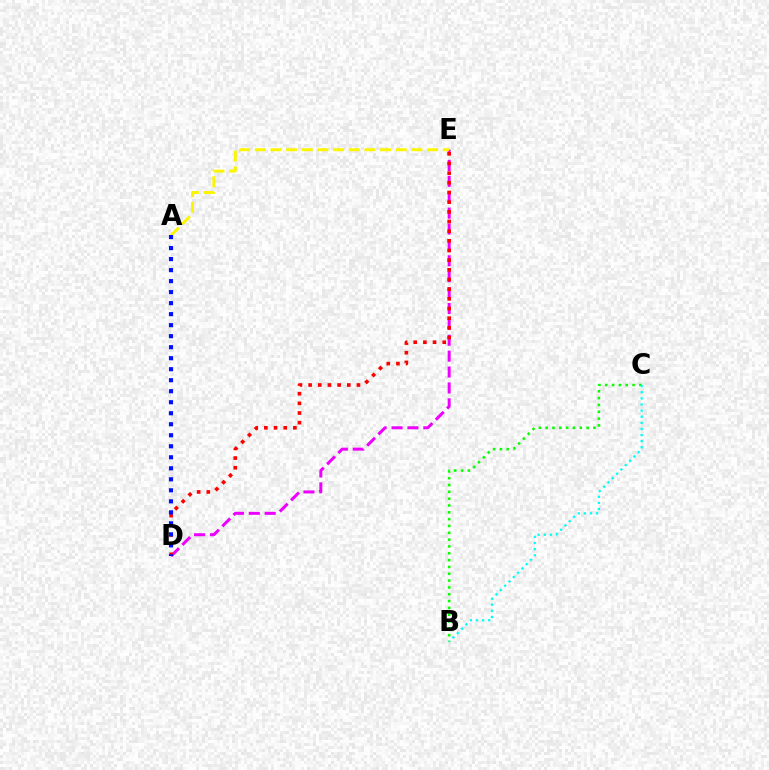{('D', 'E'): [{'color': '#ee00ff', 'line_style': 'dashed', 'thickness': 2.16}, {'color': '#ff0000', 'line_style': 'dotted', 'thickness': 2.63}], ('B', 'C'): [{'color': '#08ff00', 'line_style': 'dotted', 'thickness': 1.85}, {'color': '#00fff6', 'line_style': 'dotted', 'thickness': 1.66}], ('A', 'E'): [{'color': '#fcf500', 'line_style': 'dashed', 'thickness': 2.13}], ('A', 'D'): [{'color': '#0010ff', 'line_style': 'dotted', 'thickness': 2.99}]}